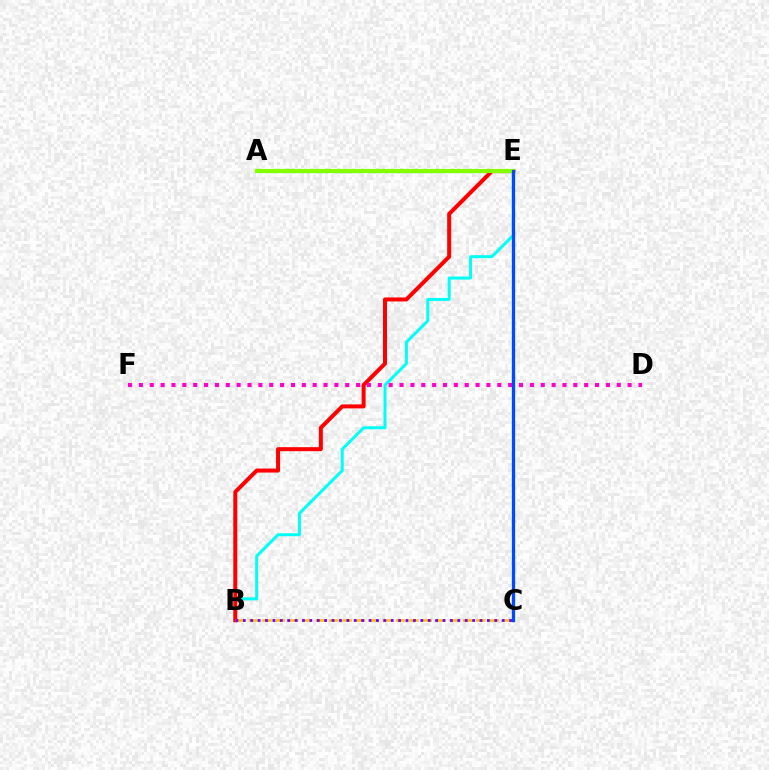{('B', 'E'): [{'color': '#00fff6', 'line_style': 'solid', 'thickness': 2.15}, {'color': '#ff0000', 'line_style': 'solid', 'thickness': 2.88}], ('A', 'E'): [{'color': '#00ff39', 'line_style': 'dashed', 'thickness': 2.28}, {'color': '#84ff00', 'line_style': 'solid', 'thickness': 2.99}], ('B', 'C'): [{'color': '#ffbd00', 'line_style': 'dashed', 'thickness': 1.82}, {'color': '#7200ff', 'line_style': 'dotted', 'thickness': 2.01}], ('D', 'F'): [{'color': '#ff00cf', 'line_style': 'dotted', 'thickness': 2.95}], ('C', 'E'): [{'color': '#004bff', 'line_style': 'solid', 'thickness': 2.37}]}